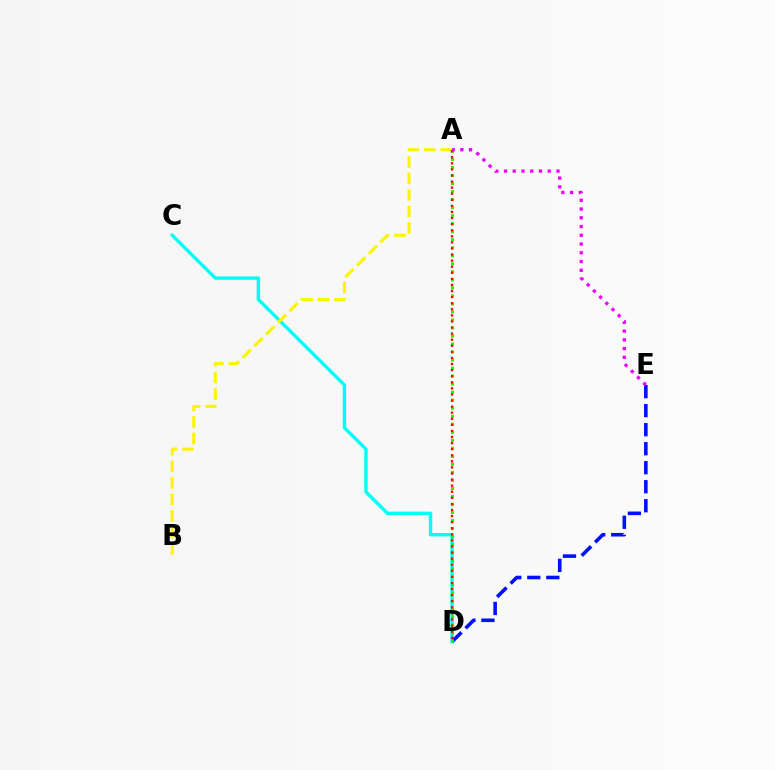{('C', 'D'): [{'color': '#00fff6', 'line_style': 'solid', 'thickness': 2.43}], ('D', 'E'): [{'color': '#0010ff', 'line_style': 'dashed', 'thickness': 2.58}], ('A', 'D'): [{'color': '#08ff00', 'line_style': 'dotted', 'thickness': 2.18}, {'color': '#ff0000', 'line_style': 'dotted', 'thickness': 1.65}], ('A', 'B'): [{'color': '#fcf500', 'line_style': 'dashed', 'thickness': 2.24}], ('A', 'E'): [{'color': '#ee00ff', 'line_style': 'dotted', 'thickness': 2.38}]}